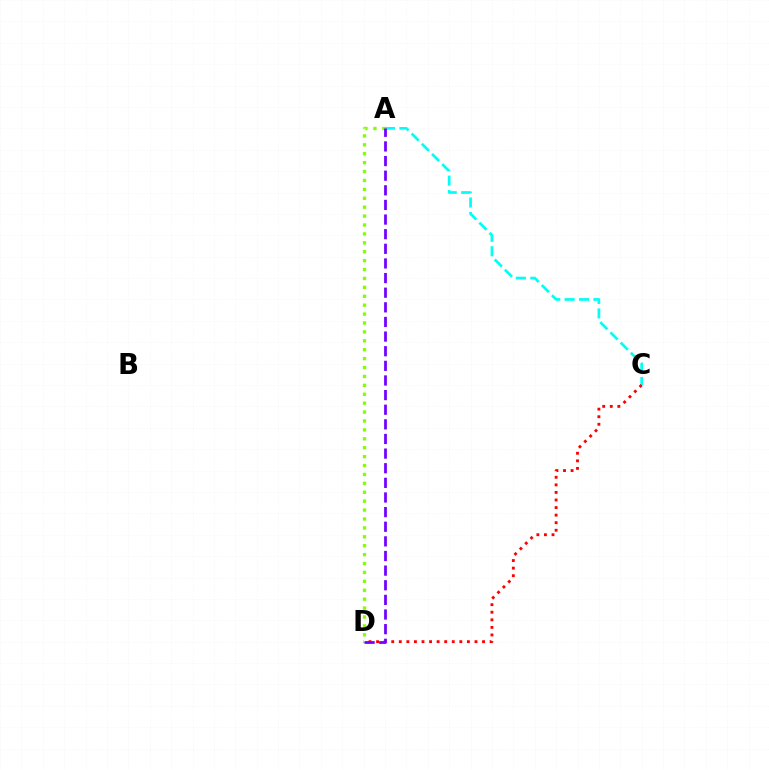{('A', 'D'): [{'color': '#84ff00', 'line_style': 'dotted', 'thickness': 2.42}, {'color': '#7200ff', 'line_style': 'dashed', 'thickness': 1.99}], ('A', 'C'): [{'color': '#00fff6', 'line_style': 'dashed', 'thickness': 1.96}], ('C', 'D'): [{'color': '#ff0000', 'line_style': 'dotted', 'thickness': 2.06}]}